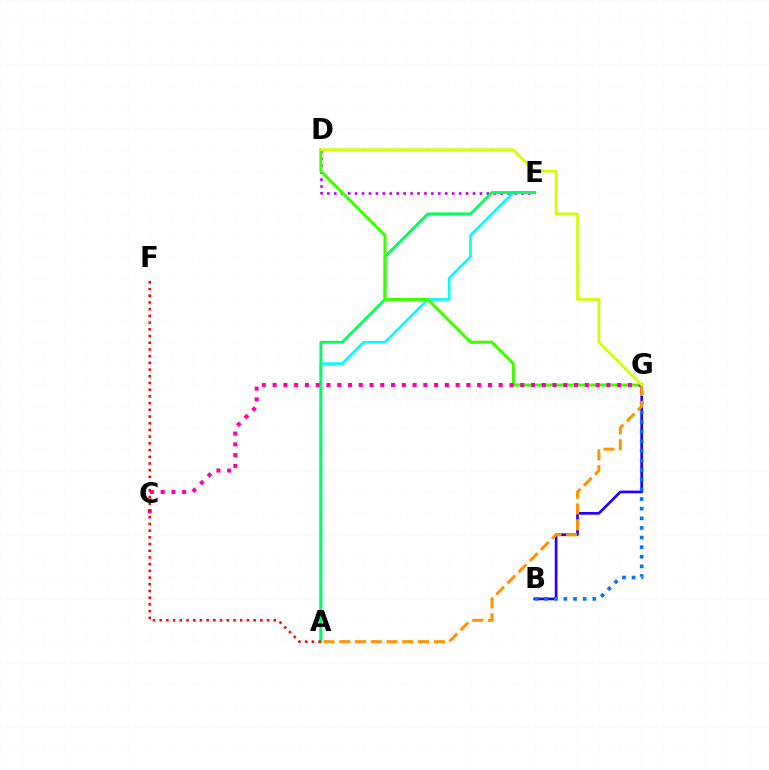{('B', 'G'): [{'color': '#2500ff', 'line_style': 'solid', 'thickness': 1.95}, {'color': '#0074ff', 'line_style': 'dotted', 'thickness': 2.61}], ('D', 'E'): [{'color': '#b900ff', 'line_style': 'dotted', 'thickness': 1.88}], ('A', 'G'): [{'color': '#ff9400', 'line_style': 'dashed', 'thickness': 2.14}], ('A', 'E'): [{'color': '#00fff6', 'line_style': 'solid', 'thickness': 1.89}, {'color': '#00ff5c', 'line_style': 'solid', 'thickness': 2.03}], ('D', 'G'): [{'color': '#3dff00', 'line_style': 'solid', 'thickness': 2.17}, {'color': '#d1ff00', 'line_style': 'solid', 'thickness': 1.92}], ('C', 'G'): [{'color': '#ff00ac', 'line_style': 'dotted', 'thickness': 2.93}], ('A', 'F'): [{'color': '#ff0000', 'line_style': 'dotted', 'thickness': 1.82}]}